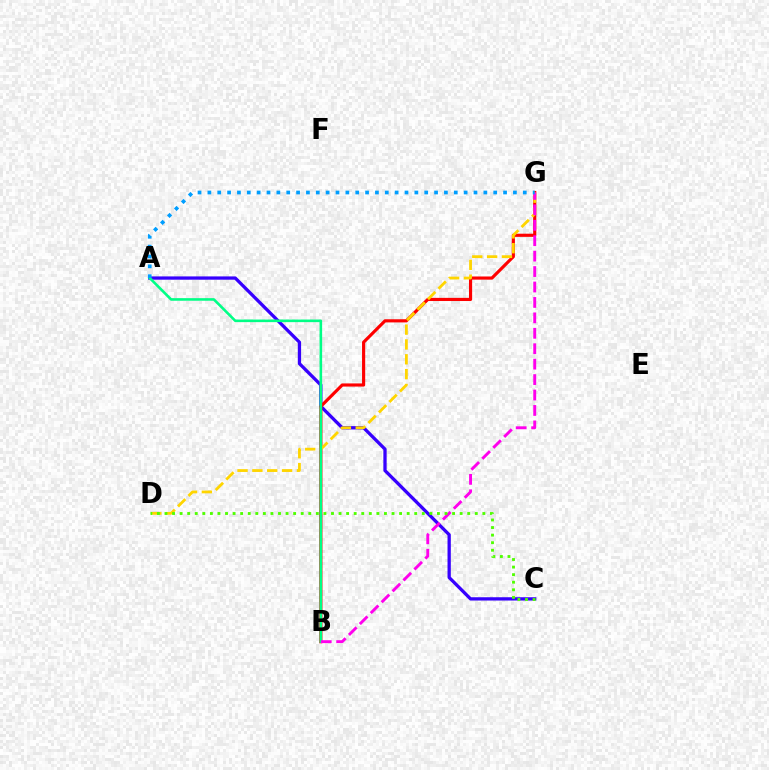{('A', 'C'): [{'color': '#3700ff', 'line_style': 'solid', 'thickness': 2.37}], ('B', 'G'): [{'color': '#ff0000', 'line_style': 'solid', 'thickness': 2.27}, {'color': '#ff00ed', 'line_style': 'dashed', 'thickness': 2.1}], ('D', 'G'): [{'color': '#ffd500', 'line_style': 'dashed', 'thickness': 2.02}], ('A', 'B'): [{'color': '#00ff86', 'line_style': 'solid', 'thickness': 1.87}], ('C', 'D'): [{'color': '#4fff00', 'line_style': 'dotted', 'thickness': 2.06}], ('A', 'G'): [{'color': '#009eff', 'line_style': 'dotted', 'thickness': 2.68}]}